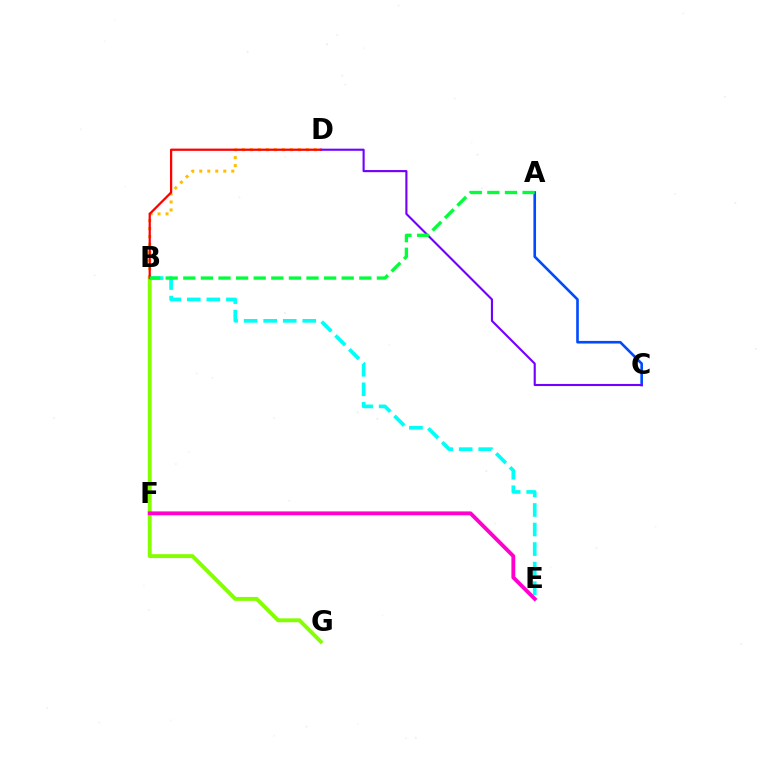{('A', 'C'): [{'color': '#004bff', 'line_style': 'solid', 'thickness': 1.89}], ('B', 'G'): [{'color': '#84ff00', 'line_style': 'solid', 'thickness': 2.81}], ('B', 'D'): [{'color': '#ffbd00', 'line_style': 'dotted', 'thickness': 2.17}, {'color': '#ff0000', 'line_style': 'solid', 'thickness': 1.62}], ('B', 'E'): [{'color': '#00fff6', 'line_style': 'dashed', 'thickness': 2.66}], ('C', 'D'): [{'color': '#7200ff', 'line_style': 'solid', 'thickness': 1.53}], ('A', 'B'): [{'color': '#00ff39', 'line_style': 'dashed', 'thickness': 2.39}], ('E', 'F'): [{'color': '#ff00cf', 'line_style': 'solid', 'thickness': 2.77}]}